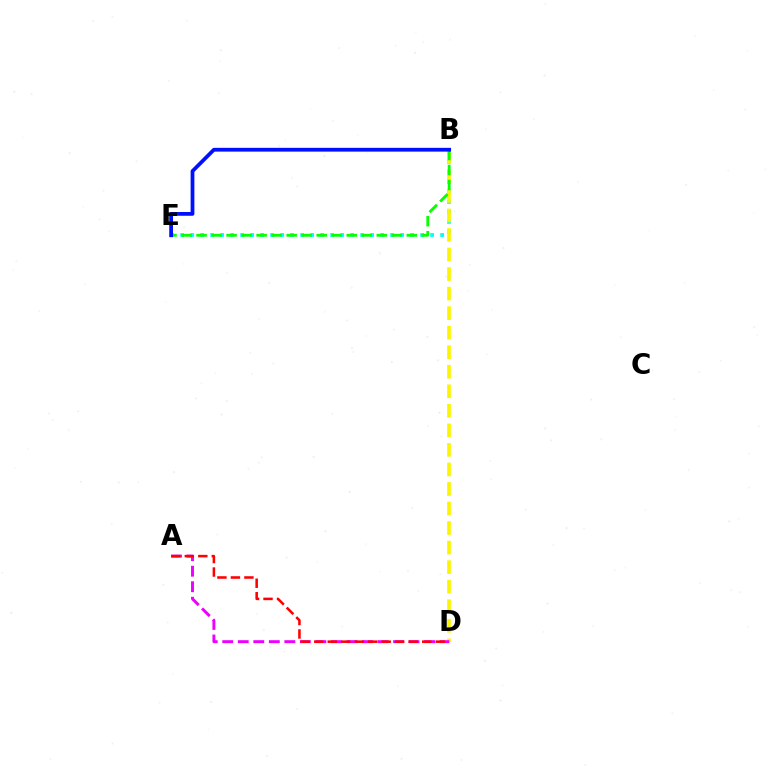{('B', 'E'): [{'color': '#00fff6', 'line_style': 'dotted', 'thickness': 2.72}, {'color': '#08ff00', 'line_style': 'dashed', 'thickness': 2.04}, {'color': '#0010ff', 'line_style': 'solid', 'thickness': 2.72}], ('B', 'D'): [{'color': '#fcf500', 'line_style': 'dashed', 'thickness': 2.65}], ('A', 'D'): [{'color': '#ee00ff', 'line_style': 'dashed', 'thickness': 2.11}, {'color': '#ff0000', 'line_style': 'dashed', 'thickness': 1.83}]}